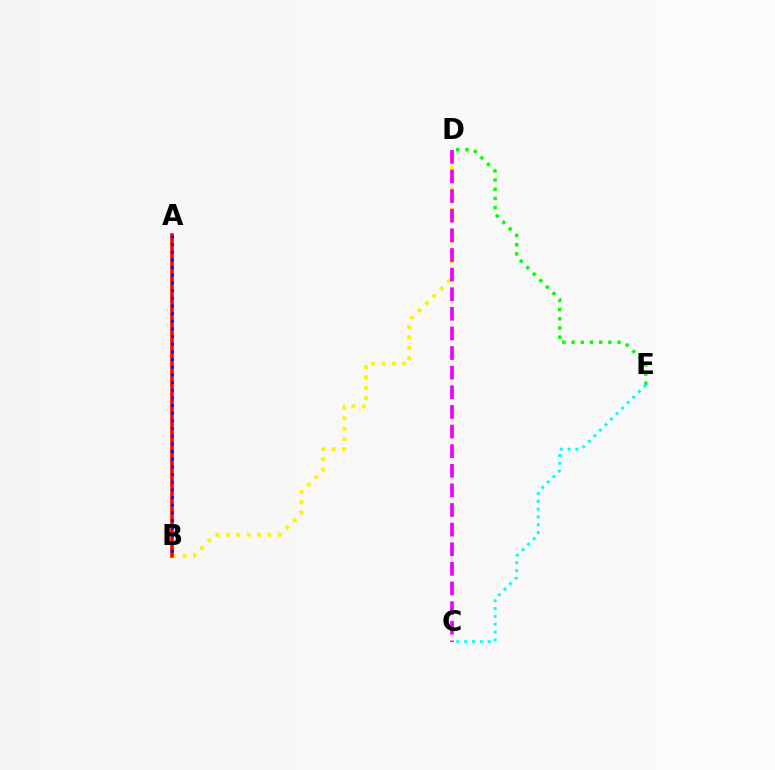{('B', 'D'): [{'color': '#fcf500', 'line_style': 'dotted', 'thickness': 2.83}], ('C', 'D'): [{'color': '#ee00ff', 'line_style': 'dashed', 'thickness': 2.67}], ('D', 'E'): [{'color': '#08ff00', 'line_style': 'dotted', 'thickness': 2.5}], ('C', 'E'): [{'color': '#00fff6', 'line_style': 'dotted', 'thickness': 2.13}], ('A', 'B'): [{'color': '#ff0000', 'line_style': 'solid', 'thickness': 2.56}, {'color': '#0010ff', 'line_style': 'dotted', 'thickness': 2.08}]}